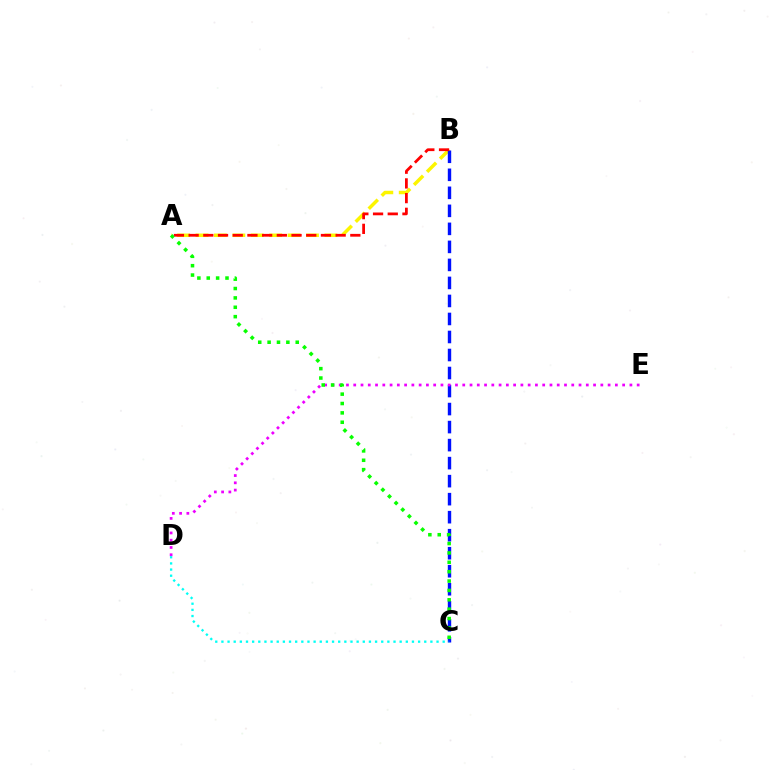{('A', 'B'): [{'color': '#fcf500', 'line_style': 'dashed', 'thickness': 2.5}, {'color': '#ff0000', 'line_style': 'dashed', 'thickness': 2.0}], ('B', 'C'): [{'color': '#0010ff', 'line_style': 'dashed', 'thickness': 2.45}], ('D', 'E'): [{'color': '#ee00ff', 'line_style': 'dotted', 'thickness': 1.97}], ('A', 'C'): [{'color': '#08ff00', 'line_style': 'dotted', 'thickness': 2.55}], ('C', 'D'): [{'color': '#00fff6', 'line_style': 'dotted', 'thickness': 1.67}]}